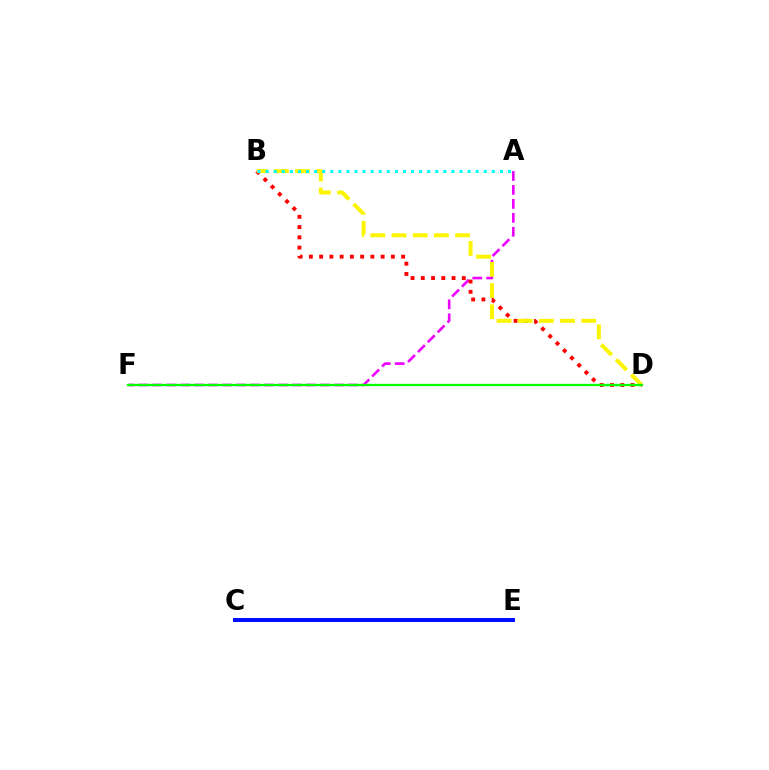{('C', 'E'): [{'color': '#0010ff', 'line_style': 'solid', 'thickness': 2.88}], ('A', 'F'): [{'color': '#ee00ff', 'line_style': 'dashed', 'thickness': 1.9}], ('B', 'D'): [{'color': '#ff0000', 'line_style': 'dotted', 'thickness': 2.79}, {'color': '#fcf500', 'line_style': 'dashed', 'thickness': 2.88}], ('A', 'B'): [{'color': '#00fff6', 'line_style': 'dotted', 'thickness': 2.2}], ('D', 'F'): [{'color': '#08ff00', 'line_style': 'solid', 'thickness': 1.66}]}